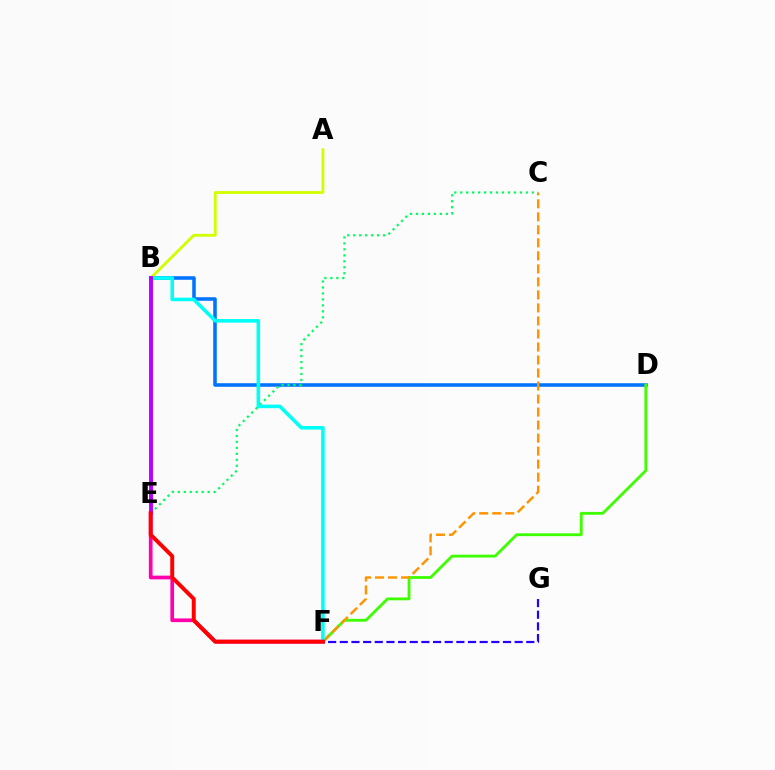{('B', 'D'): [{'color': '#0074ff', 'line_style': 'solid', 'thickness': 2.55}], ('E', 'F'): [{'color': '#ff00ac', 'line_style': 'solid', 'thickness': 2.67}, {'color': '#ff0000', 'line_style': 'solid', 'thickness': 2.84}], ('D', 'F'): [{'color': '#3dff00', 'line_style': 'solid', 'thickness': 2.03}], ('A', 'B'): [{'color': '#d1ff00', 'line_style': 'solid', 'thickness': 2.04}], ('C', 'F'): [{'color': '#ff9400', 'line_style': 'dashed', 'thickness': 1.77}], ('C', 'E'): [{'color': '#00ff5c', 'line_style': 'dotted', 'thickness': 1.62}], ('B', 'F'): [{'color': '#00fff6', 'line_style': 'solid', 'thickness': 2.56}], ('B', 'E'): [{'color': '#b900ff', 'line_style': 'solid', 'thickness': 2.82}], ('F', 'G'): [{'color': '#2500ff', 'line_style': 'dashed', 'thickness': 1.58}]}